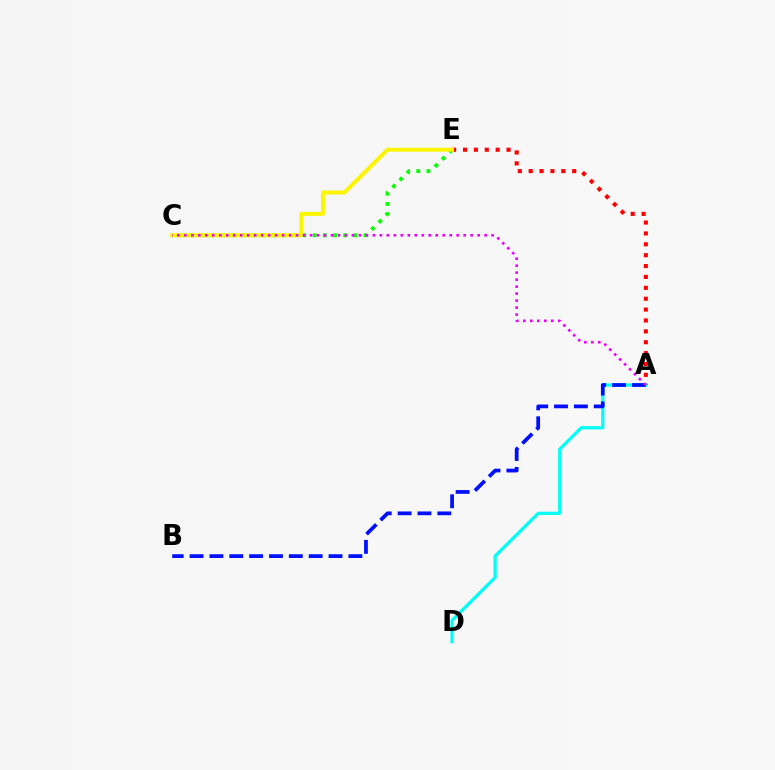{('A', 'E'): [{'color': '#ff0000', 'line_style': 'dotted', 'thickness': 2.96}], ('C', 'E'): [{'color': '#08ff00', 'line_style': 'dotted', 'thickness': 2.77}, {'color': '#fcf500', 'line_style': 'solid', 'thickness': 2.86}], ('A', 'D'): [{'color': '#00fff6', 'line_style': 'solid', 'thickness': 2.32}], ('A', 'B'): [{'color': '#0010ff', 'line_style': 'dashed', 'thickness': 2.7}], ('A', 'C'): [{'color': '#ee00ff', 'line_style': 'dotted', 'thickness': 1.9}]}